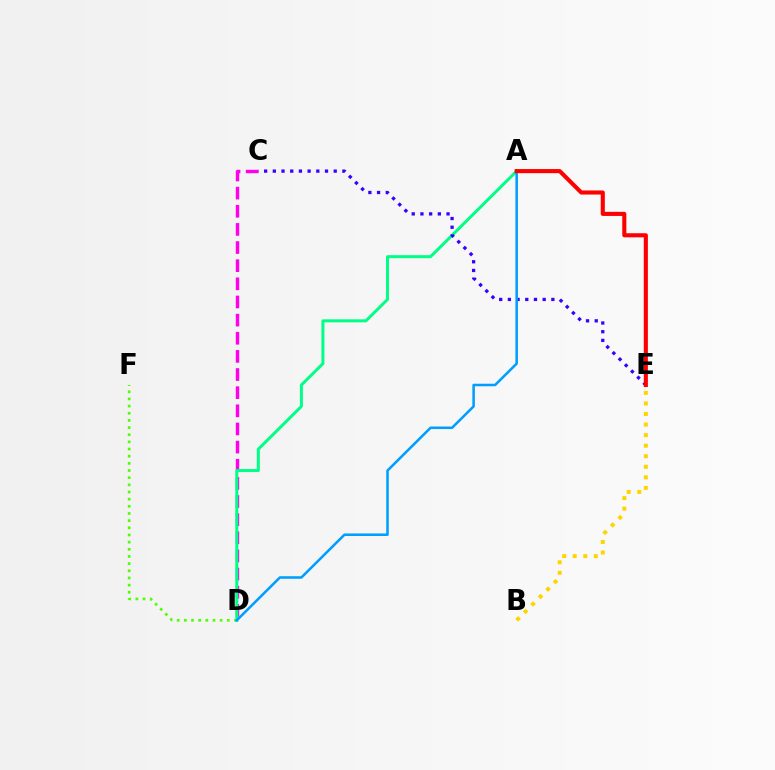{('D', 'F'): [{'color': '#4fff00', 'line_style': 'dotted', 'thickness': 1.95}], ('C', 'D'): [{'color': '#ff00ed', 'line_style': 'dashed', 'thickness': 2.46}], ('A', 'D'): [{'color': '#00ff86', 'line_style': 'solid', 'thickness': 2.16}, {'color': '#009eff', 'line_style': 'solid', 'thickness': 1.83}], ('C', 'E'): [{'color': '#3700ff', 'line_style': 'dotted', 'thickness': 2.36}], ('B', 'E'): [{'color': '#ffd500', 'line_style': 'dotted', 'thickness': 2.87}], ('A', 'E'): [{'color': '#ff0000', 'line_style': 'solid', 'thickness': 2.95}]}